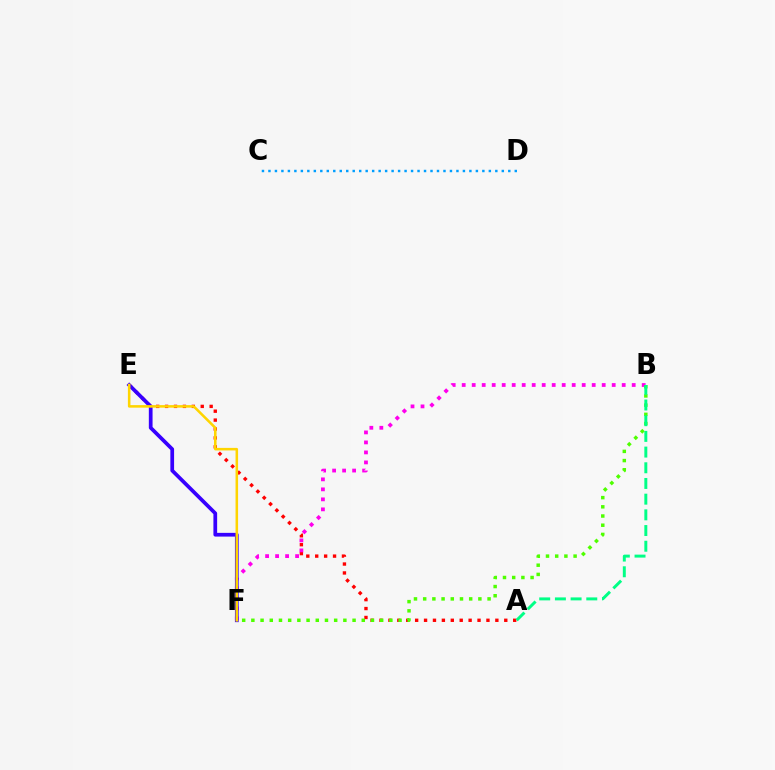{('A', 'E'): [{'color': '#ff0000', 'line_style': 'dotted', 'thickness': 2.42}], ('B', 'F'): [{'color': '#ff00ed', 'line_style': 'dotted', 'thickness': 2.72}, {'color': '#4fff00', 'line_style': 'dotted', 'thickness': 2.5}], ('E', 'F'): [{'color': '#3700ff', 'line_style': 'solid', 'thickness': 2.68}, {'color': '#ffd500', 'line_style': 'solid', 'thickness': 1.83}], ('C', 'D'): [{'color': '#009eff', 'line_style': 'dotted', 'thickness': 1.76}], ('A', 'B'): [{'color': '#00ff86', 'line_style': 'dashed', 'thickness': 2.13}]}